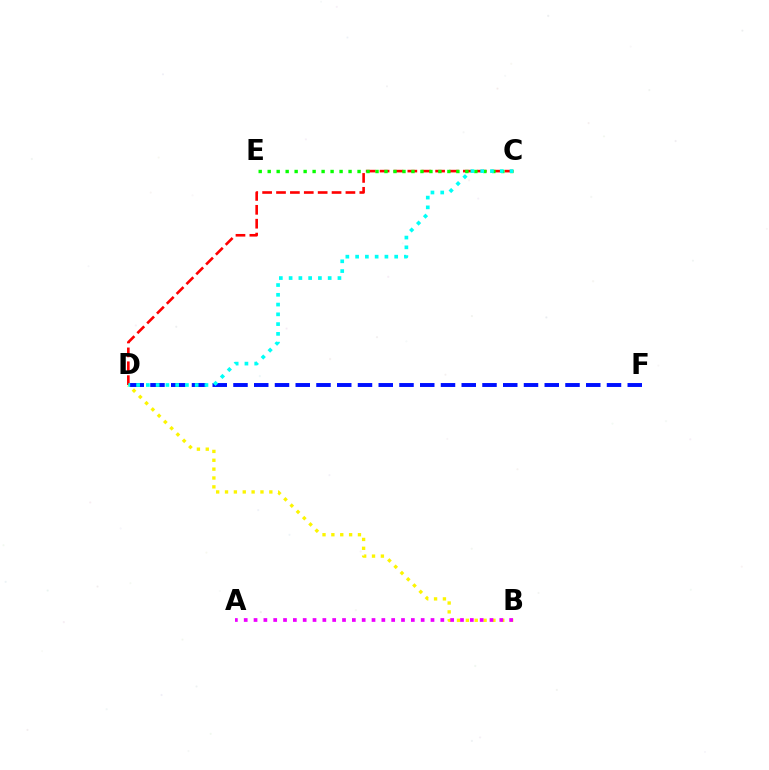{('C', 'D'): [{'color': '#ff0000', 'line_style': 'dashed', 'thickness': 1.89}, {'color': '#00fff6', 'line_style': 'dotted', 'thickness': 2.65}], ('B', 'D'): [{'color': '#fcf500', 'line_style': 'dotted', 'thickness': 2.41}], ('C', 'E'): [{'color': '#08ff00', 'line_style': 'dotted', 'thickness': 2.44}], ('A', 'B'): [{'color': '#ee00ff', 'line_style': 'dotted', 'thickness': 2.67}], ('D', 'F'): [{'color': '#0010ff', 'line_style': 'dashed', 'thickness': 2.82}]}